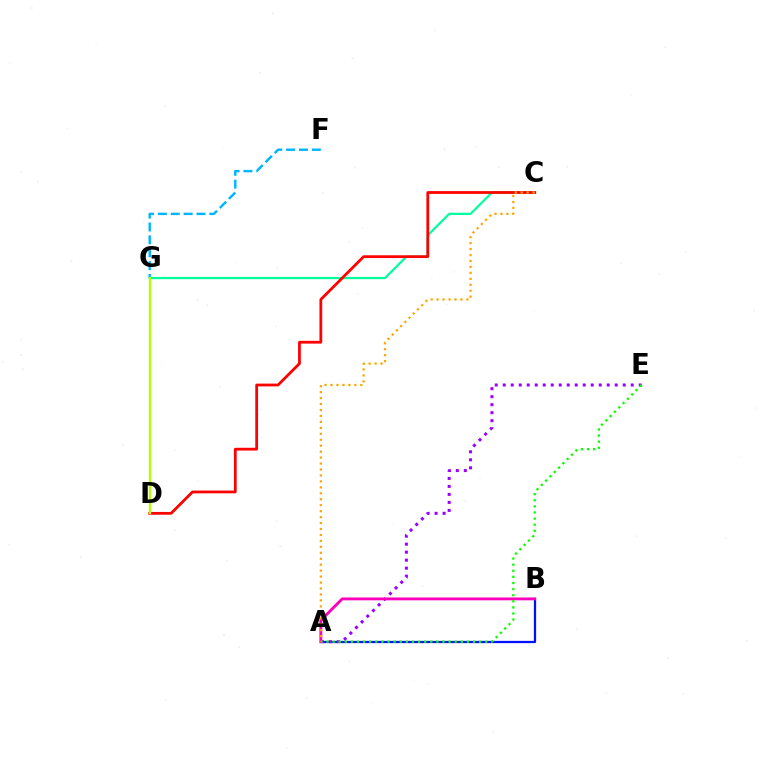{('A', 'B'): [{'color': '#0010ff', 'line_style': 'solid', 'thickness': 1.63}, {'color': '#ff00bd', 'line_style': 'solid', 'thickness': 2.05}], ('A', 'E'): [{'color': '#9b00ff', 'line_style': 'dotted', 'thickness': 2.17}, {'color': '#08ff00', 'line_style': 'dotted', 'thickness': 1.66}], ('F', 'G'): [{'color': '#00b5ff', 'line_style': 'dashed', 'thickness': 1.75}], ('C', 'G'): [{'color': '#00ff9d', 'line_style': 'solid', 'thickness': 1.6}], ('C', 'D'): [{'color': '#ff0000', 'line_style': 'solid', 'thickness': 2.0}], ('A', 'C'): [{'color': '#ffa500', 'line_style': 'dotted', 'thickness': 1.62}], ('D', 'G'): [{'color': '#b3ff00', 'line_style': 'solid', 'thickness': 1.65}]}